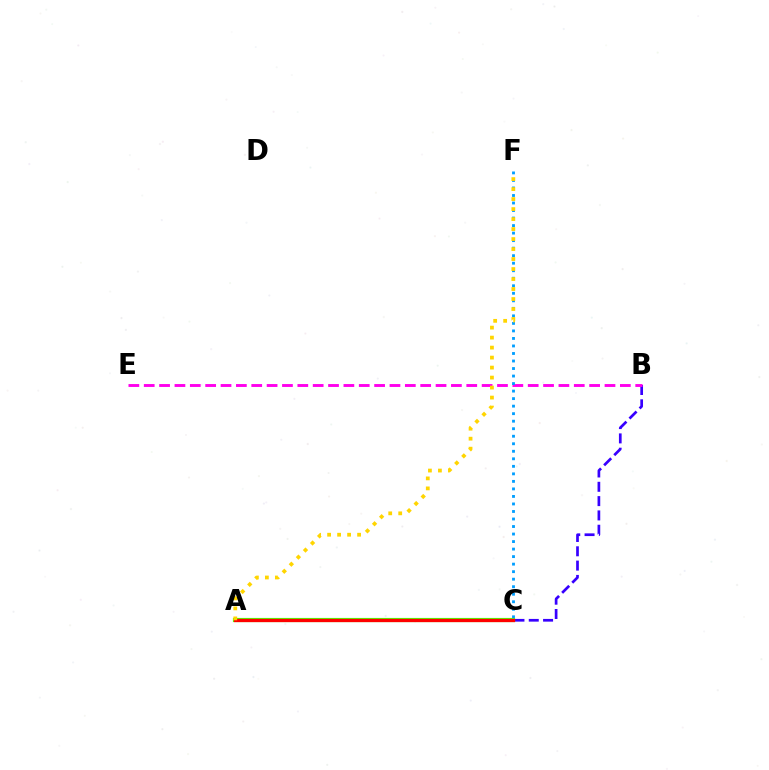{('B', 'C'): [{'color': '#3700ff', 'line_style': 'dashed', 'thickness': 1.94}], ('A', 'C'): [{'color': '#00ff86', 'line_style': 'solid', 'thickness': 1.77}, {'color': '#4fff00', 'line_style': 'solid', 'thickness': 3.0}, {'color': '#ff0000', 'line_style': 'solid', 'thickness': 2.34}], ('B', 'E'): [{'color': '#ff00ed', 'line_style': 'dashed', 'thickness': 2.09}], ('C', 'F'): [{'color': '#009eff', 'line_style': 'dotted', 'thickness': 2.04}], ('A', 'F'): [{'color': '#ffd500', 'line_style': 'dotted', 'thickness': 2.72}]}